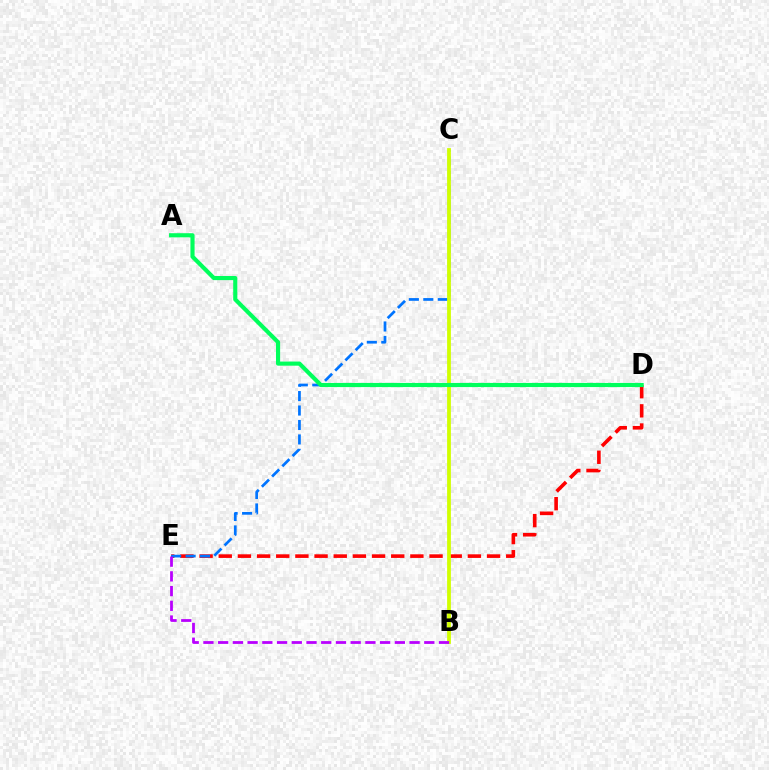{('D', 'E'): [{'color': '#ff0000', 'line_style': 'dashed', 'thickness': 2.6}], ('C', 'E'): [{'color': '#0074ff', 'line_style': 'dashed', 'thickness': 1.96}], ('B', 'C'): [{'color': '#d1ff00', 'line_style': 'solid', 'thickness': 2.72}], ('A', 'D'): [{'color': '#00ff5c', 'line_style': 'solid', 'thickness': 2.98}], ('B', 'E'): [{'color': '#b900ff', 'line_style': 'dashed', 'thickness': 2.0}]}